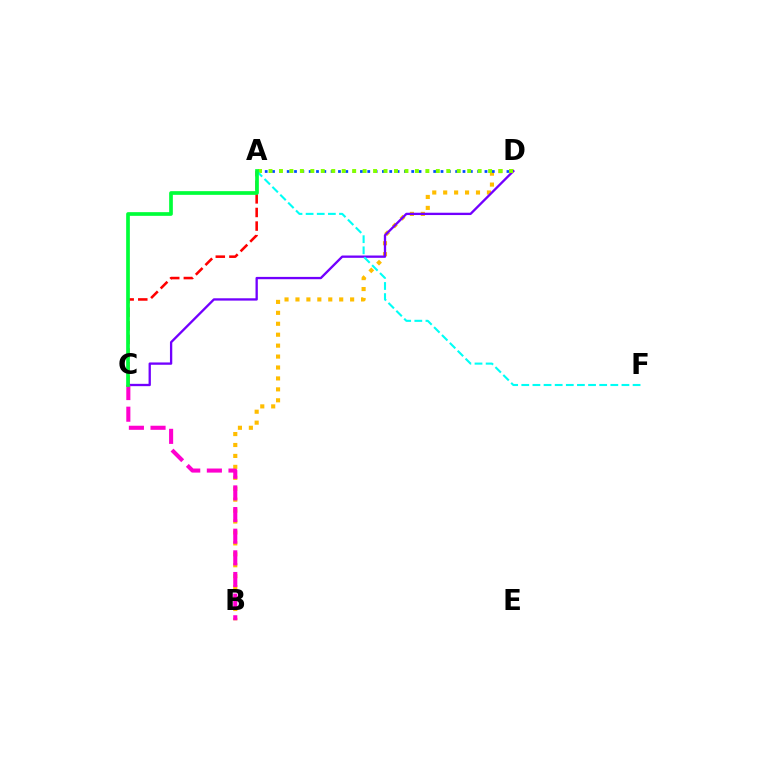{('B', 'D'): [{'color': '#ffbd00', 'line_style': 'dotted', 'thickness': 2.97}], ('A', 'D'): [{'color': '#004bff', 'line_style': 'dotted', 'thickness': 1.99}, {'color': '#84ff00', 'line_style': 'dotted', 'thickness': 2.84}], ('A', 'C'): [{'color': '#ff0000', 'line_style': 'dashed', 'thickness': 1.85}, {'color': '#00ff39', 'line_style': 'solid', 'thickness': 2.65}], ('C', 'D'): [{'color': '#7200ff', 'line_style': 'solid', 'thickness': 1.67}], ('B', 'C'): [{'color': '#ff00cf', 'line_style': 'dashed', 'thickness': 2.94}], ('A', 'F'): [{'color': '#00fff6', 'line_style': 'dashed', 'thickness': 1.51}]}